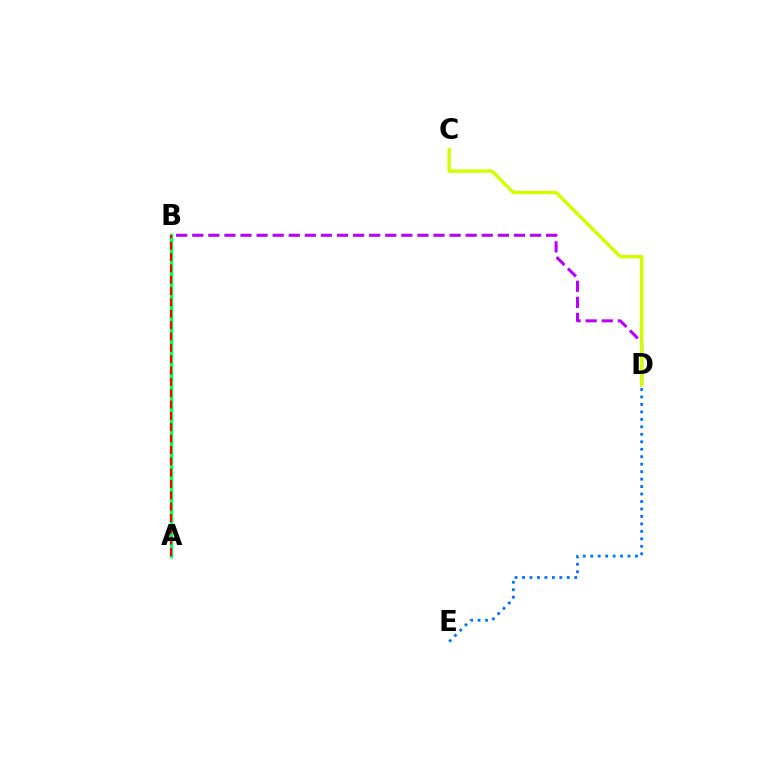{('B', 'D'): [{'color': '#b900ff', 'line_style': 'dashed', 'thickness': 2.19}], ('A', 'B'): [{'color': '#00ff5c', 'line_style': 'solid', 'thickness': 2.48}, {'color': '#ff0000', 'line_style': 'dashed', 'thickness': 1.54}], ('D', 'E'): [{'color': '#0074ff', 'line_style': 'dotted', 'thickness': 2.03}], ('C', 'D'): [{'color': '#d1ff00', 'line_style': 'solid', 'thickness': 2.47}]}